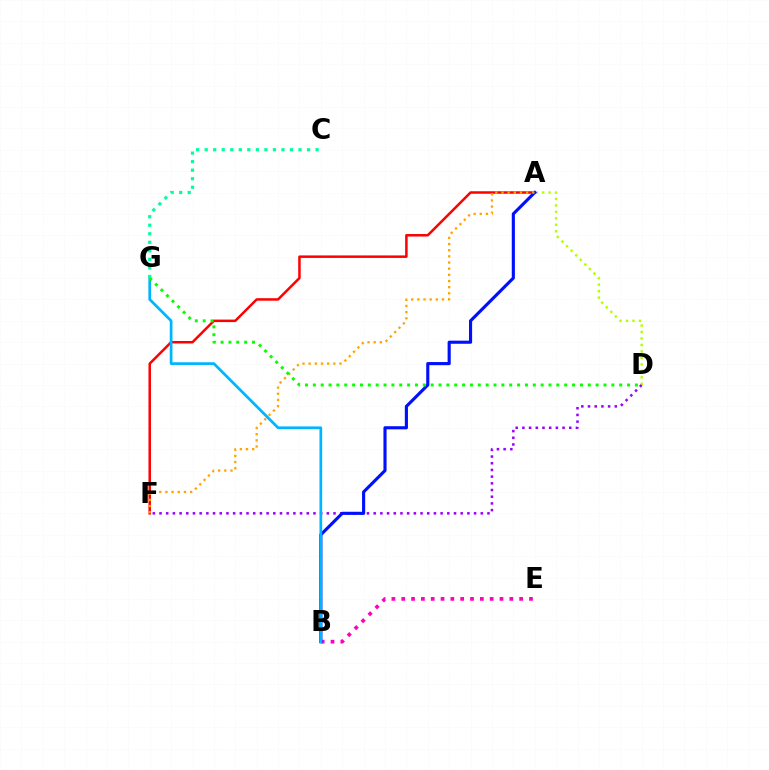{('A', 'F'): [{'color': '#ff0000', 'line_style': 'solid', 'thickness': 1.8}, {'color': '#ffa500', 'line_style': 'dotted', 'thickness': 1.67}], ('A', 'D'): [{'color': '#b3ff00', 'line_style': 'dotted', 'thickness': 1.76}], ('D', 'F'): [{'color': '#9b00ff', 'line_style': 'dotted', 'thickness': 1.82}], ('B', 'E'): [{'color': '#ff00bd', 'line_style': 'dotted', 'thickness': 2.67}], ('A', 'B'): [{'color': '#0010ff', 'line_style': 'solid', 'thickness': 2.25}], ('B', 'G'): [{'color': '#00b5ff', 'line_style': 'solid', 'thickness': 1.96}], ('D', 'G'): [{'color': '#08ff00', 'line_style': 'dotted', 'thickness': 2.13}], ('C', 'G'): [{'color': '#00ff9d', 'line_style': 'dotted', 'thickness': 2.32}]}